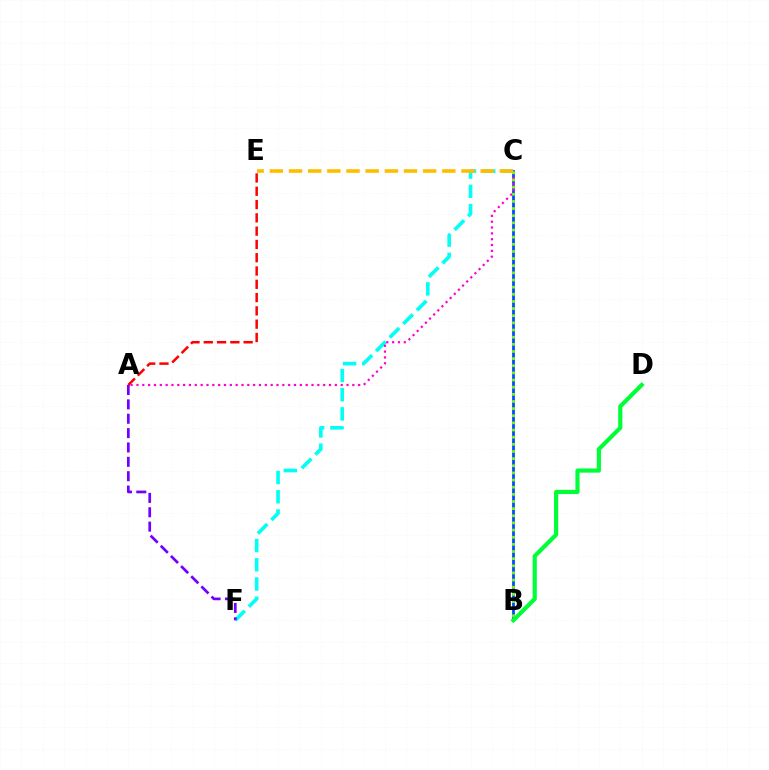{('B', 'C'): [{'color': '#004bff', 'line_style': 'solid', 'thickness': 2.0}, {'color': '#84ff00', 'line_style': 'dotted', 'thickness': 1.94}], ('A', 'E'): [{'color': '#ff0000', 'line_style': 'dashed', 'thickness': 1.81}], ('C', 'F'): [{'color': '#00fff6', 'line_style': 'dashed', 'thickness': 2.61}], ('A', 'C'): [{'color': '#ff00cf', 'line_style': 'dotted', 'thickness': 1.59}], ('A', 'F'): [{'color': '#7200ff', 'line_style': 'dashed', 'thickness': 1.95}], ('C', 'E'): [{'color': '#ffbd00', 'line_style': 'dashed', 'thickness': 2.6}], ('B', 'D'): [{'color': '#00ff39', 'line_style': 'solid', 'thickness': 2.99}]}